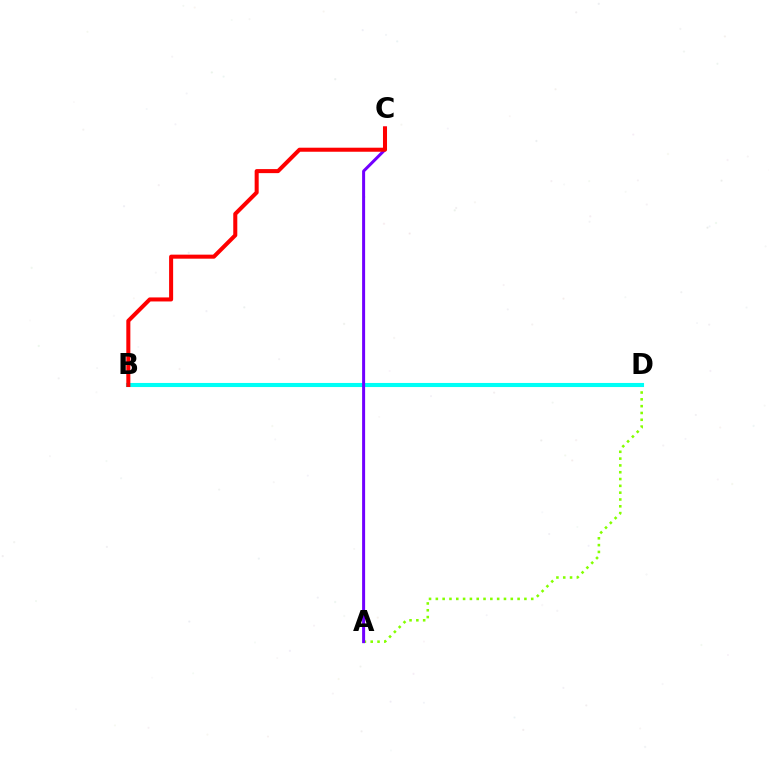{('A', 'D'): [{'color': '#84ff00', 'line_style': 'dotted', 'thickness': 1.85}], ('B', 'D'): [{'color': '#00fff6', 'line_style': 'solid', 'thickness': 2.94}], ('A', 'C'): [{'color': '#7200ff', 'line_style': 'solid', 'thickness': 2.16}], ('B', 'C'): [{'color': '#ff0000', 'line_style': 'solid', 'thickness': 2.91}]}